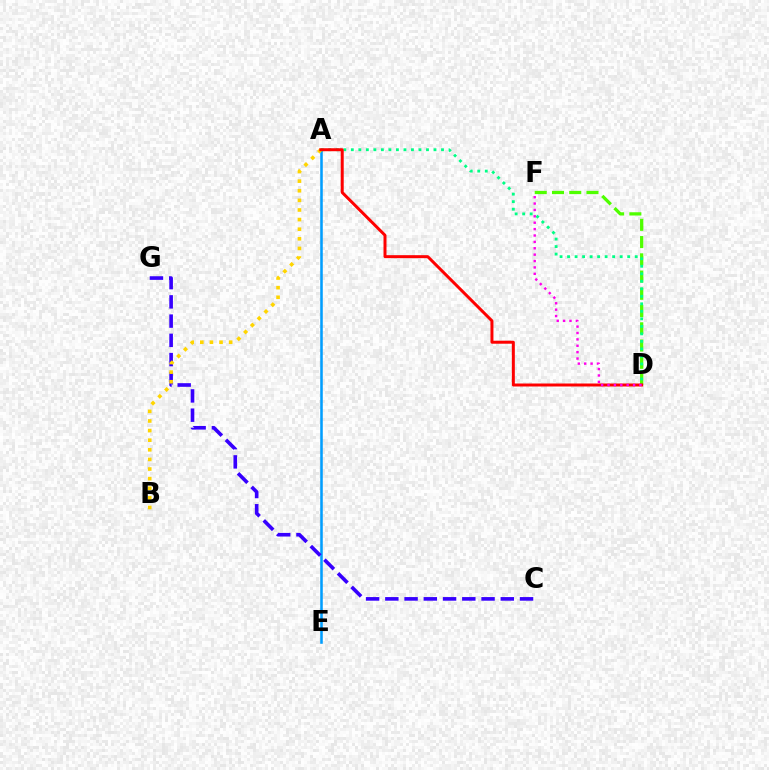{('D', 'F'): [{'color': '#4fff00', 'line_style': 'dashed', 'thickness': 2.34}, {'color': '#ff00ed', 'line_style': 'dotted', 'thickness': 1.74}], ('A', 'E'): [{'color': '#009eff', 'line_style': 'solid', 'thickness': 1.84}], ('C', 'G'): [{'color': '#3700ff', 'line_style': 'dashed', 'thickness': 2.61}], ('A', 'B'): [{'color': '#ffd500', 'line_style': 'dotted', 'thickness': 2.61}], ('A', 'D'): [{'color': '#00ff86', 'line_style': 'dotted', 'thickness': 2.04}, {'color': '#ff0000', 'line_style': 'solid', 'thickness': 2.15}]}